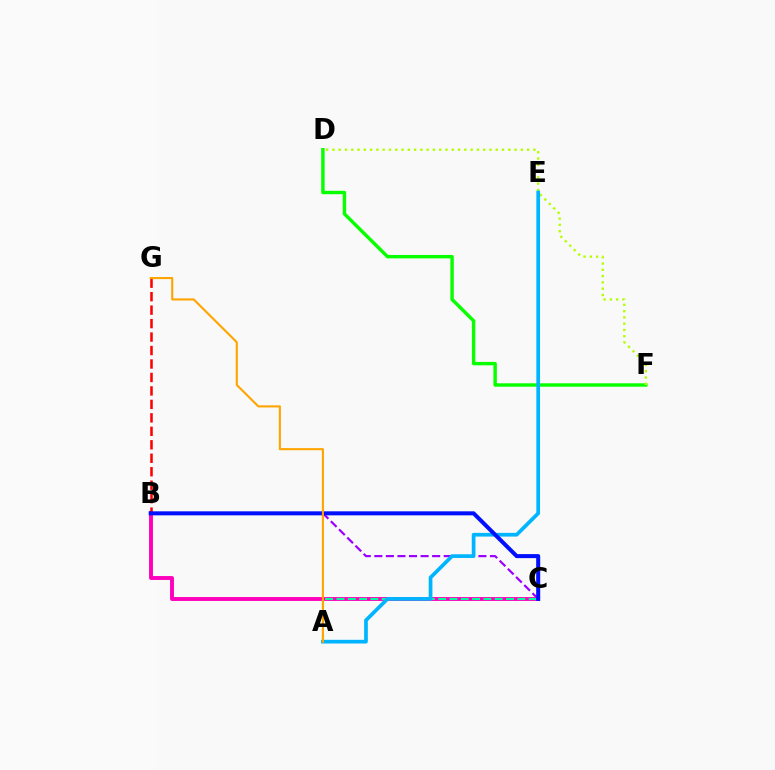{('B', 'C'): [{'color': '#ff00bd', 'line_style': 'solid', 'thickness': 2.81}, {'color': '#9b00ff', 'line_style': 'dashed', 'thickness': 1.57}, {'color': '#0010ff', 'line_style': 'solid', 'thickness': 2.9}], ('D', 'F'): [{'color': '#08ff00', 'line_style': 'solid', 'thickness': 2.46}, {'color': '#b3ff00', 'line_style': 'dotted', 'thickness': 1.71}], ('A', 'C'): [{'color': '#00ff9d', 'line_style': 'dashed', 'thickness': 1.54}], ('B', 'G'): [{'color': '#ff0000', 'line_style': 'dashed', 'thickness': 1.83}], ('A', 'E'): [{'color': '#00b5ff', 'line_style': 'solid', 'thickness': 2.67}], ('A', 'G'): [{'color': '#ffa500', 'line_style': 'solid', 'thickness': 1.52}]}